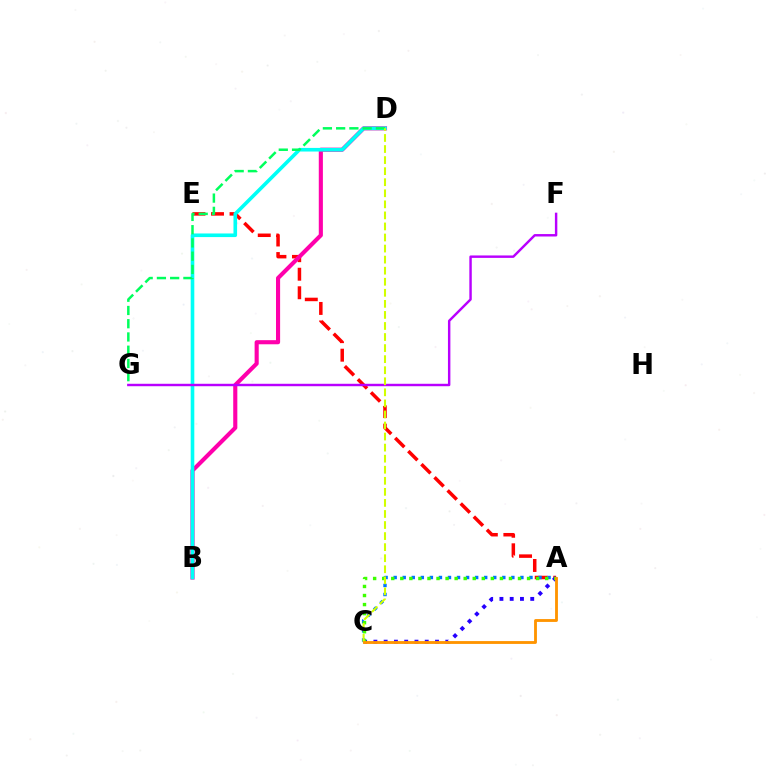{('A', 'E'): [{'color': '#ff0000', 'line_style': 'dashed', 'thickness': 2.52}], ('B', 'D'): [{'color': '#ff00ac', 'line_style': 'solid', 'thickness': 2.96}, {'color': '#00fff6', 'line_style': 'solid', 'thickness': 2.61}], ('A', 'C'): [{'color': '#2500ff', 'line_style': 'dotted', 'thickness': 2.79}, {'color': '#0074ff', 'line_style': 'dotted', 'thickness': 2.46}, {'color': '#3dff00', 'line_style': 'dotted', 'thickness': 2.46}, {'color': '#ff9400', 'line_style': 'solid', 'thickness': 2.05}], ('D', 'G'): [{'color': '#00ff5c', 'line_style': 'dashed', 'thickness': 1.8}], ('F', 'G'): [{'color': '#b900ff', 'line_style': 'solid', 'thickness': 1.75}], ('C', 'D'): [{'color': '#d1ff00', 'line_style': 'dashed', 'thickness': 1.5}]}